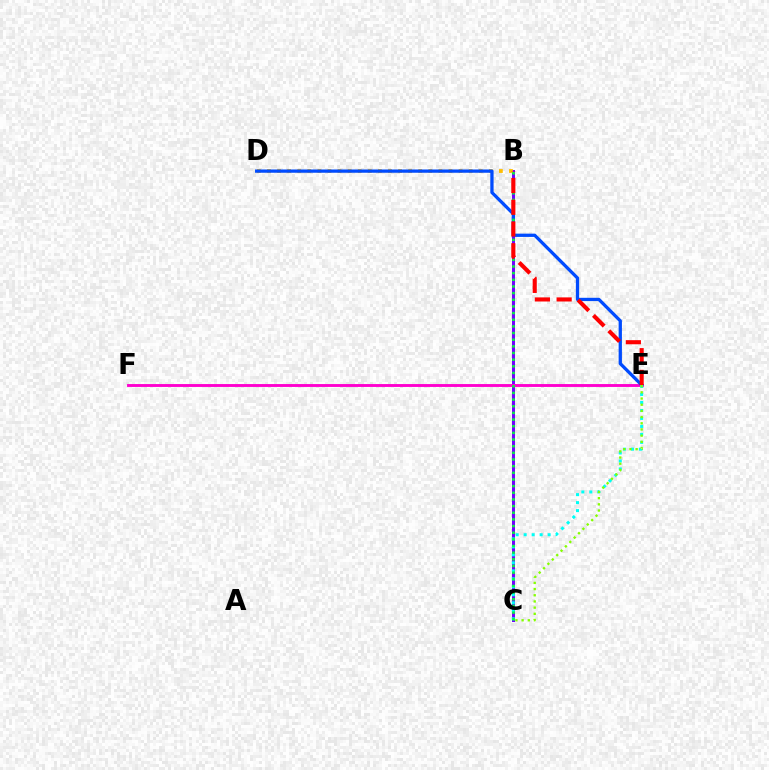{('B', 'C'): [{'color': '#7200ff', 'line_style': 'solid', 'thickness': 2.18}, {'color': '#00ff39', 'line_style': 'dotted', 'thickness': 1.81}], ('B', 'D'): [{'color': '#ffbd00', 'line_style': 'dotted', 'thickness': 2.74}], ('E', 'F'): [{'color': '#ff00cf', 'line_style': 'solid', 'thickness': 2.08}], ('D', 'E'): [{'color': '#004bff', 'line_style': 'solid', 'thickness': 2.36}], ('C', 'E'): [{'color': '#00fff6', 'line_style': 'dotted', 'thickness': 2.17}, {'color': '#84ff00', 'line_style': 'dotted', 'thickness': 1.68}], ('B', 'E'): [{'color': '#ff0000', 'line_style': 'dashed', 'thickness': 2.95}]}